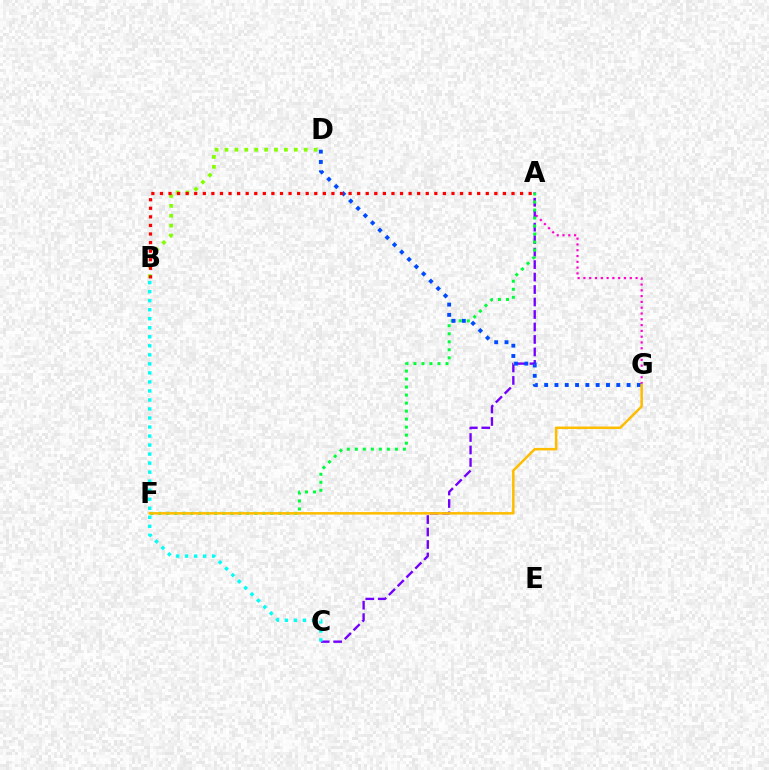{('B', 'D'): [{'color': '#84ff00', 'line_style': 'dotted', 'thickness': 2.69}], ('A', 'G'): [{'color': '#ff00cf', 'line_style': 'dotted', 'thickness': 1.57}], ('A', 'C'): [{'color': '#7200ff', 'line_style': 'dashed', 'thickness': 1.69}], ('A', 'F'): [{'color': '#00ff39', 'line_style': 'dotted', 'thickness': 2.18}], ('D', 'G'): [{'color': '#004bff', 'line_style': 'dotted', 'thickness': 2.8}], ('A', 'B'): [{'color': '#ff0000', 'line_style': 'dotted', 'thickness': 2.33}], ('F', 'G'): [{'color': '#ffbd00', 'line_style': 'solid', 'thickness': 1.81}], ('B', 'C'): [{'color': '#00fff6', 'line_style': 'dotted', 'thickness': 2.45}]}